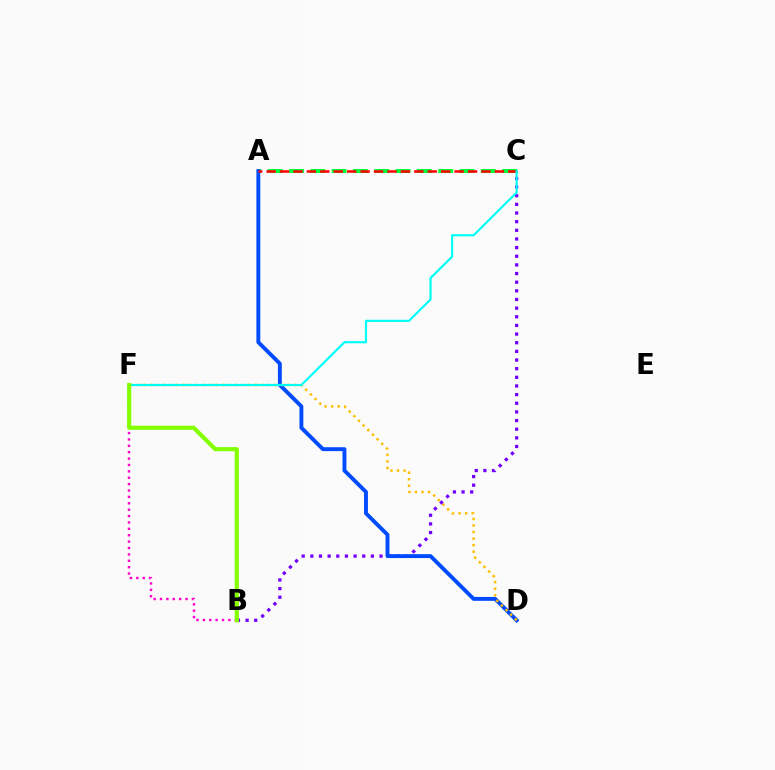{('A', 'C'): [{'color': '#00ff39', 'line_style': 'dashed', 'thickness': 2.89}, {'color': '#ff0000', 'line_style': 'dashed', 'thickness': 1.82}], ('B', 'C'): [{'color': '#7200ff', 'line_style': 'dotted', 'thickness': 2.35}], ('B', 'F'): [{'color': '#ff00cf', 'line_style': 'dotted', 'thickness': 1.73}, {'color': '#84ff00', 'line_style': 'solid', 'thickness': 2.99}], ('A', 'D'): [{'color': '#004bff', 'line_style': 'solid', 'thickness': 2.8}], ('D', 'F'): [{'color': '#ffbd00', 'line_style': 'dotted', 'thickness': 1.78}], ('C', 'F'): [{'color': '#00fff6', 'line_style': 'solid', 'thickness': 1.57}]}